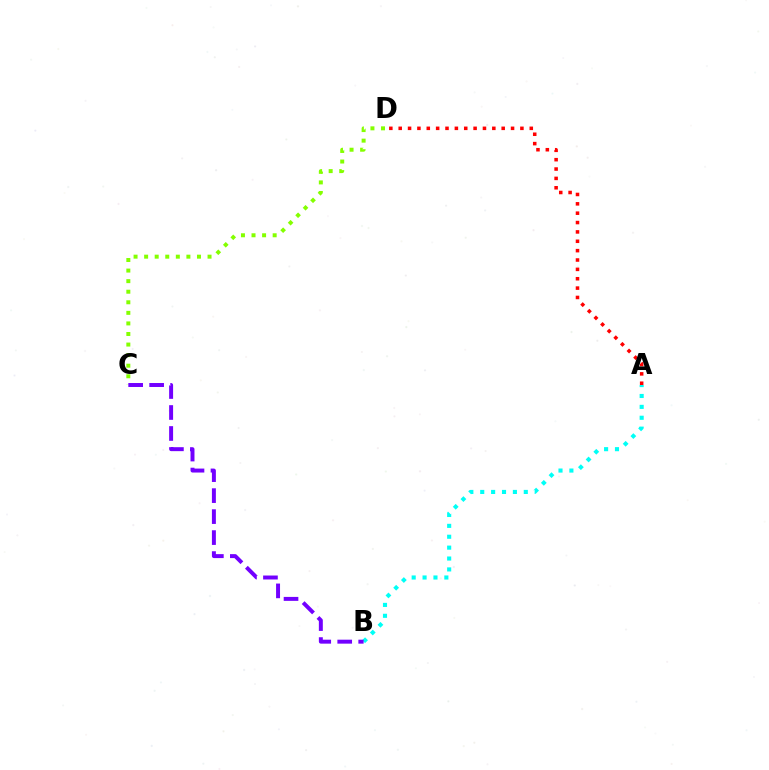{('A', 'D'): [{'color': '#ff0000', 'line_style': 'dotted', 'thickness': 2.54}], ('C', 'D'): [{'color': '#84ff00', 'line_style': 'dotted', 'thickness': 2.87}], ('A', 'B'): [{'color': '#00fff6', 'line_style': 'dotted', 'thickness': 2.96}], ('B', 'C'): [{'color': '#7200ff', 'line_style': 'dashed', 'thickness': 2.85}]}